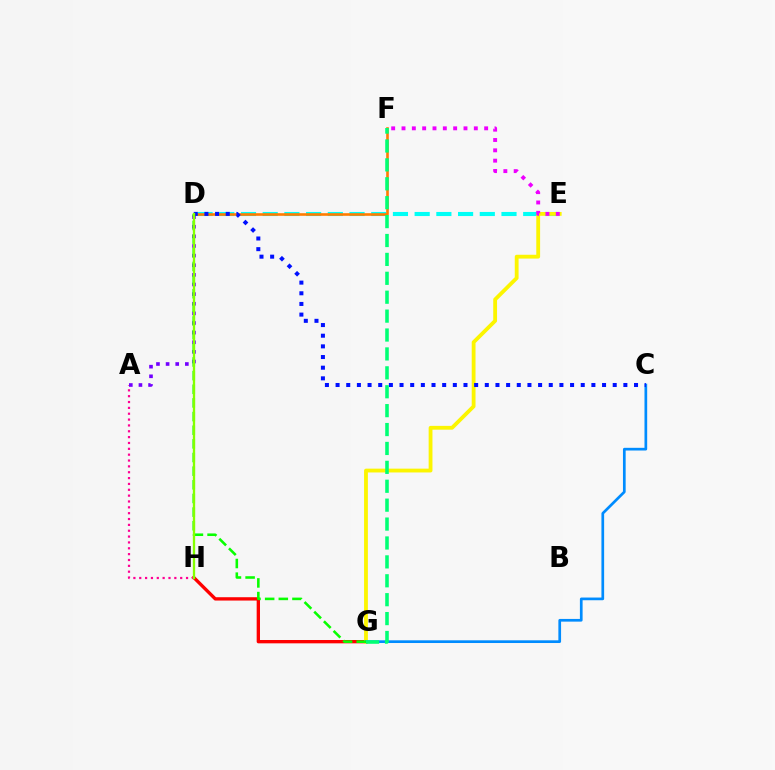{('G', 'H'): [{'color': '#ff0000', 'line_style': 'solid', 'thickness': 2.4}], ('D', 'E'): [{'color': '#00fff6', 'line_style': 'dashed', 'thickness': 2.95}], ('E', 'G'): [{'color': '#fcf500', 'line_style': 'solid', 'thickness': 2.74}], ('A', 'H'): [{'color': '#ff0094', 'line_style': 'dotted', 'thickness': 1.59}], ('D', 'F'): [{'color': '#ff7c00', 'line_style': 'solid', 'thickness': 1.88}], ('C', 'G'): [{'color': '#008cff', 'line_style': 'solid', 'thickness': 1.94}], ('A', 'D'): [{'color': '#7200ff', 'line_style': 'dotted', 'thickness': 2.62}], ('C', 'D'): [{'color': '#0010ff', 'line_style': 'dotted', 'thickness': 2.9}], ('D', 'G'): [{'color': '#08ff00', 'line_style': 'dashed', 'thickness': 1.85}], ('D', 'H'): [{'color': '#84ff00', 'line_style': 'solid', 'thickness': 1.67}], ('E', 'F'): [{'color': '#ee00ff', 'line_style': 'dotted', 'thickness': 2.81}], ('F', 'G'): [{'color': '#00ff74', 'line_style': 'dashed', 'thickness': 2.57}]}